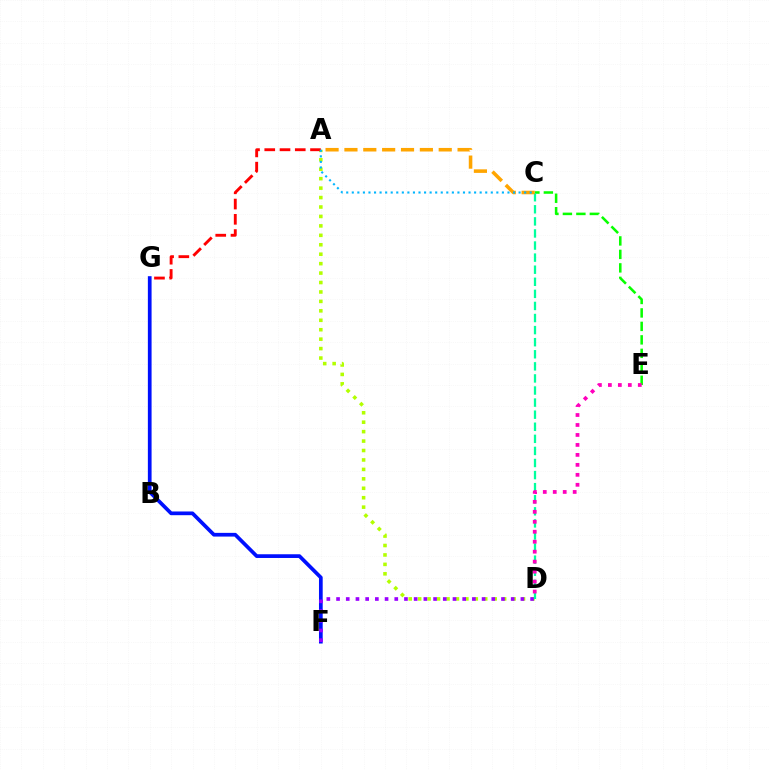{('A', 'D'): [{'color': '#b3ff00', 'line_style': 'dotted', 'thickness': 2.56}], ('A', 'G'): [{'color': '#ff0000', 'line_style': 'dashed', 'thickness': 2.07}], ('F', 'G'): [{'color': '#0010ff', 'line_style': 'solid', 'thickness': 2.67}], ('C', 'E'): [{'color': '#08ff00', 'line_style': 'dashed', 'thickness': 1.83}], ('D', 'F'): [{'color': '#9b00ff', 'line_style': 'dotted', 'thickness': 2.64}], ('C', 'D'): [{'color': '#00ff9d', 'line_style': 'dashed', 'thickness': 1.64}], ('A', 'C'): [{'color': '#ffa500', 'line_style': 'dashed', 'thickness': 2.56}, {'color': '#00b5ff', 'line_style': 'dotted', 'thickness': 1.51}], ('D', 'E'): [{'color': '#ff00bd', 'line_style': 'dotted', 'thickness': 2.71}]}